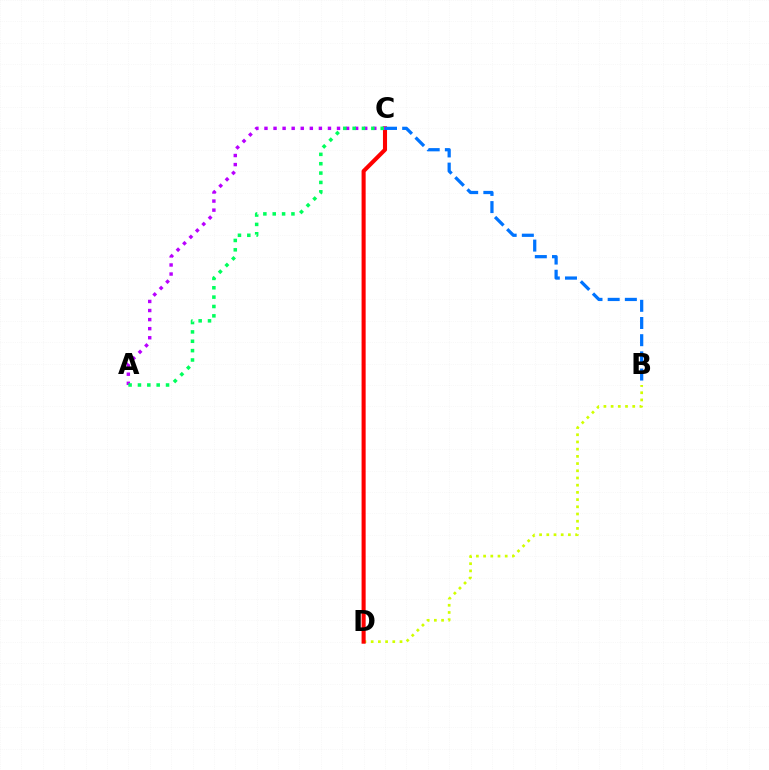{('B', 'D'): [{'color': '#d1ff00', 'line_style': 'dotted', 'thickness': 1.96}], ('C', 'D'): [{'color': '#ff0000', 'line_style': 'solid', 'thickness': 2.93}], ('A', 'C'): [{'color': '#b900ff', 'line_style': 'dotted', 'thickness': 2.46}, {'color': '#00ff5c', 'line_style': 'dotted', 'thickness': 2.54}], ('B', 'C'): [{'color': '#0074ff', 'line_style': 'dashed', 'thickness': 2.33}]}